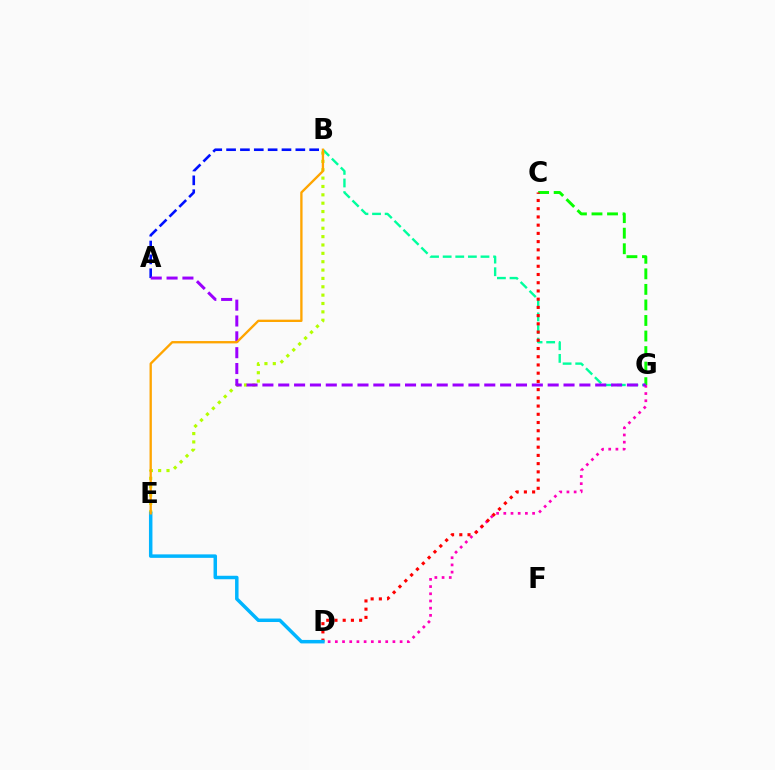{('C', 'G'): [{'color': '#08ff00', 'line_style': 'dashed', 'thickness': 2.11}], ('B', 'G'): [{'color': '#00ff9d', 'line_style': 'dashed', 'thickness': 1.71}], ('D', 'G'): [{'color': '#ff00bd', 'line_style': 'dotted', 'thickness': 1.96}], ('B', 'E'): [{'color': '#b3ff00', 'line_style': 'dotted', 'thickness': 2.27}, {'color': '#ffa500', 'line_style': 'solid', 'thickness': 1.68}], ('C', 'D'): [{'color': '#ff0000', 'line_style': 'dotted', 'thickness': 2.23}], ('D', 'E'): [{'color': '#00b5ff', 'line_style': 'solid', 'thickness': 2.51}], ('A', 'B'): [{'color': '#0010ff', 'line_style': 'dashed', 'thickness': 1.88}], ('A', 'G'): [{'color': '#9b00ff', 'line_style': 'dashed', 'thickness': 2.15}]}